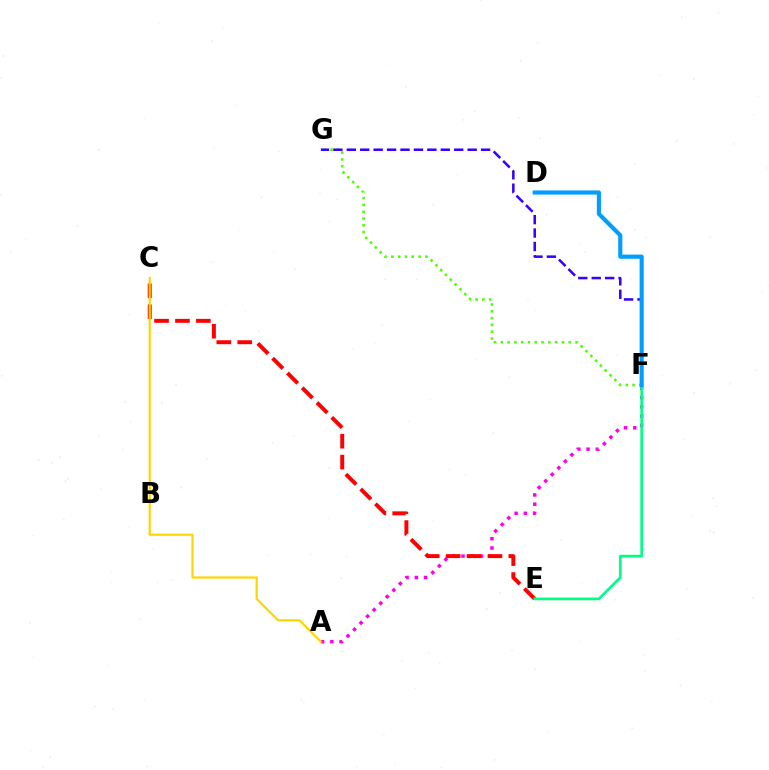{('A', 'F'): [{'color': '#ff00ed', 'line_style': 'dotted', 'thickness': 2.52}], ('F', 'G'): [{'color': '#4fff00', 'line_style': 'dotted', 'thickness': 1.85}, {'color': '#3700ff', 'line_style': 'dashed', 'thickness': 1.82}], ('C', 'E'): [{'color': '#ff0000', 'line_style': 'dashed', 'thickness': 2.84}], ('A', 'C'): [{'color': '#ffd500', 'line_style': 'solid', 'thickness': 1.58}], ('E', 'F'): [{'color': '#00ff86', 'line_style': 'solid', 'thickness': 1.94}], ('D', 'F'): [{'color': '#009eff', 'line_style': 'solid', 'thickness': 2.98}]}